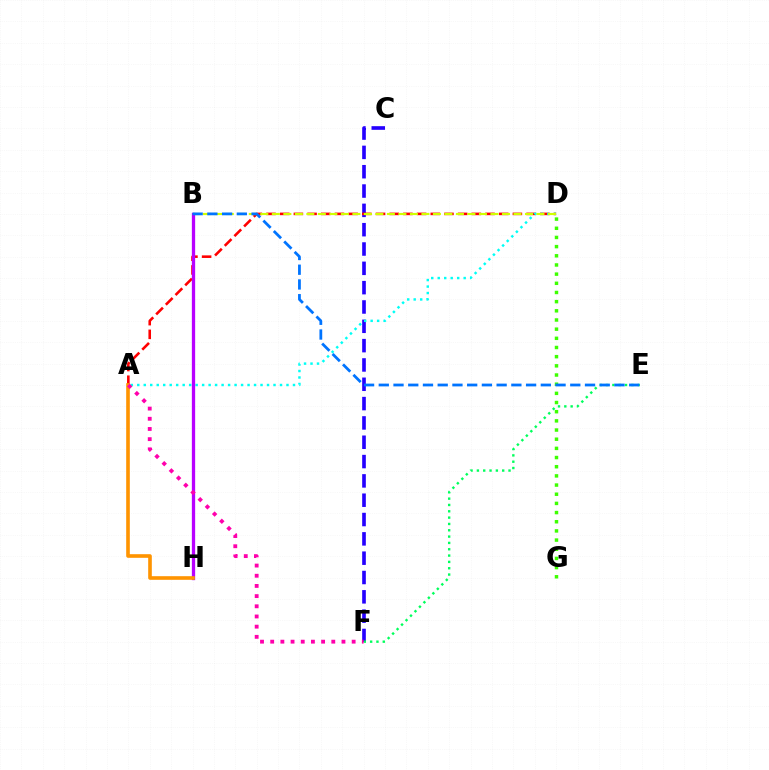{('C', 'F'): [{'color': '#2500ff', 'line_style': 'dashed', 'thickness': 2.63}], ('A', 'D'): [{'color': '#ff0000', 'line_style': 'dashed', 'thickness': 1.86}, {'color': '#00fff6', 'line_style': 'dotted', 'thickness': 1.76}], ('E', 'F'): [{'color': '#00ff5c', 'line_style': 'dotted', 'thickness': 1.72}], ('D', 'G'): [{'color': '#3dff00', 'line_style': 'dotted', 'thickness': 2.49}], ('B', 'D'): [{'color': '#d1ff00', 'line_style': 'dashed', 'thickness': 1.56}], ('B', 'H'): [{'color': '#b900ff', 'line_style': 'solid', 'thickness': 2.37}], ('A', 'H'): [{'color': '#ff9400', 'line_style': 'solid', 'thickness': 2.61}], ('A', 'F'): [{'color': '#ff00ac', 'line_style': 'dotted', 'thickness': 2.77}], ('B', 'E'): [{'color': '#0074ff', 'line_style': 'dashed', 'thickness': 2.0}]}